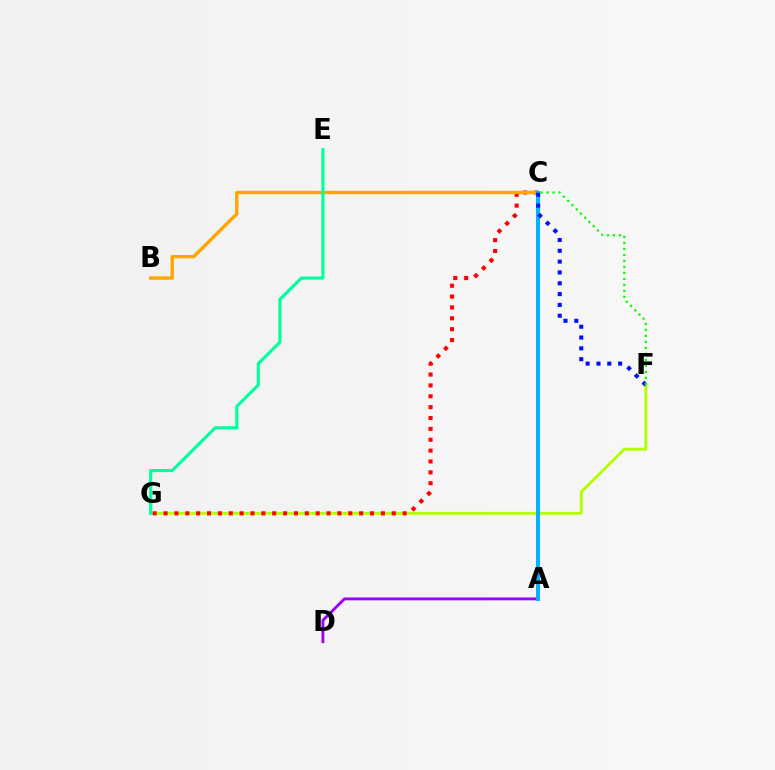{('F', 'G'): [{'color': '#b3ff00', 'line_style': 'solid', 'thickness': 2.07}], ('A', 'C'): [{'color': '#ff00bd', 'line_style': 'dashed', 'thickness': 2.69}, {'color': '#00b5ff', 'line_style': 'solid', 'thickness': 2.87}], ('A', 'D'): [{'color': '#9b00ff', 'line_style': 'solid', 'thickness': 2.07}], ('C', 'G'): [{'color': '#ff0000', 'line_style': 'dotted', 'thickness': 2.95}], ('B', 'C'): [{'color': '#ffa500', 'line_style': 'solid', 'thickness': 2.44}], ('C', 'F'): [{'color': '#0010ff', 'line_style': 'dotted', 'thickness': 2.94}, {'color': '#08ff00', 'line_style': 'dotted', 'thickness': 1.63}], ('E', 'G'): [{'color': '#00ff9d', 'line_style': 'solid', 'thickness': 2.24}]}